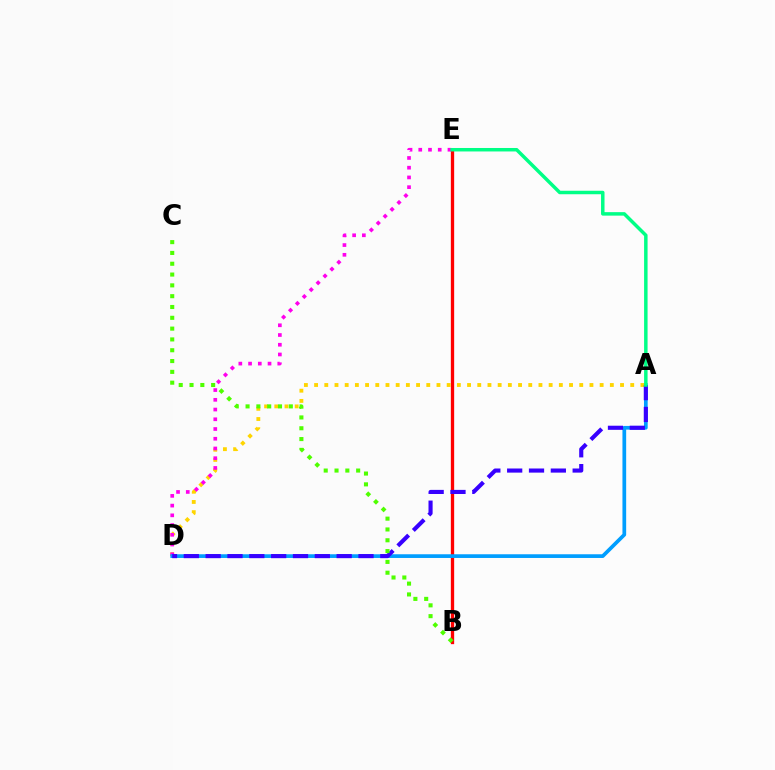{('B', 'E'): [{'color': '#ff0000', 'line_style': 'solid', 'thickness': 2.39}], ('A', 'D'): [{'color': '#ffd500', 'line_style': 'dotted', 'thickness': 2.77}, {'color': '#009eff', 'line_style': 'solid', 'thickness': 2.67}, {'color': '#3700ff', 'line_style': 'dashed', 'thickness': 2.97}], ('D', 'E'): [{'color': '#ff00ed', 'line_style': 'dotted', 'thickness': 2.64}], ('A', 'E'): [{'color': '#00ff86', 'line_style': 'solid', 'thickness': 2.5}], ('B', 'C'): [{'color': '#4fff00', 'line_style': 'dotted', 'thickness': 2.94}]}